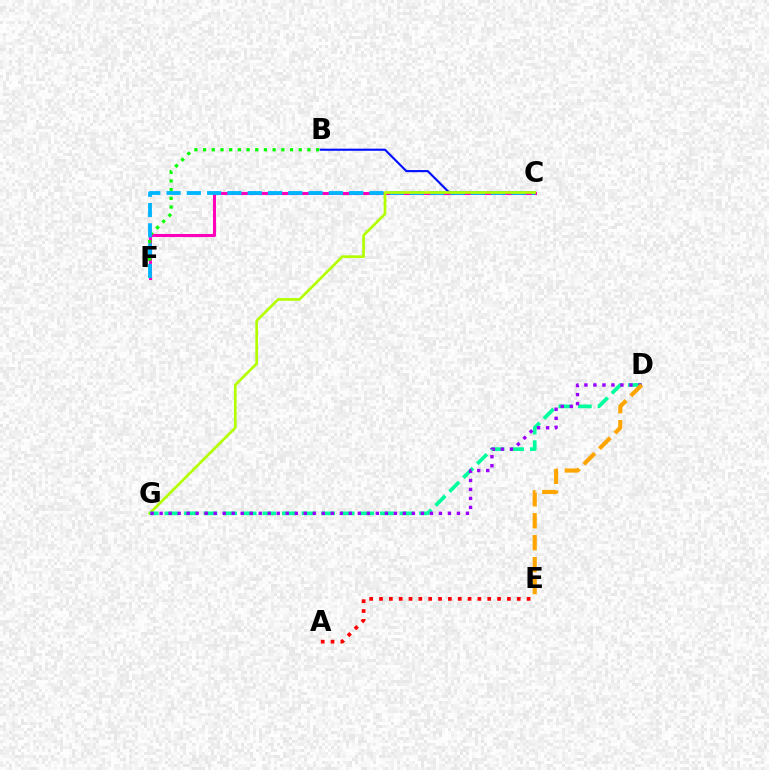{('C', 'F'): [{'color': '#ff00bd', 'line_style': 'solid', 'thickness': 2.2}, {'color': '#00b5ff', 'line_style': 'dashed', 'thickness': 2.76}], ('A', 'E'): [{'color': '#ff0000', 'line_style': 'dotted', 'thickness': 2.67}], ('B', 'F'): [{'color': '#08ff00', 'line_style': 'dotted', 'thickness': 2.36}], ('B', 'C'): [{'color': '#0010ff', 'line_style': 'solid', 'thickness': 1.53}], ('C', 'G'): [{'color': '#b3ff00', 'line_style': 'solid', 'thickness': 1.94}], ('D', 'G'): [{'color': '#00ff9d', 'line_style': 'dashed', 'thickness': 2.66}, {'color': '#9b00ff', 'line_style': 'dotted', 'thickness': 2.45}], ('D', 'E'): [{'color': '#ffa500', 'line_style': 'dashed', 'thickness': 2.98}]}